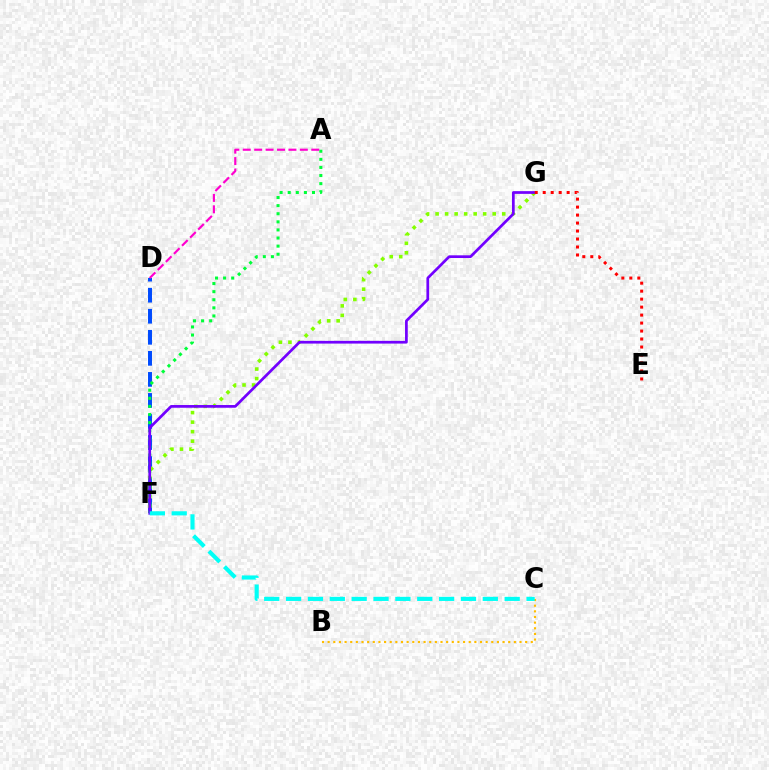{('B', 'C'): [{'color': '#ffbd00', 'line_style': 'dotted', 'thickness': 1.53}], ('D', 'F'): [{'color': '#004bff', 'line_style': 'dashed', 'thickness': 2.86}], ('F', 'G'): [{'color': '#84ff00', 'line_style': 'dotted', 'thickness': 2.59}, {'color': '#7200ff', 'line_style': 'solid', 'thickness': 1.96}], ('A', 'F'): [{'color': '#00ff39', 'line_style': 'dotted', 'thickness': 2.2}], ('C', 'F'): [{'color': '#00fff6', 'line_style': 'dashed', 'thickness': 2.97}], ('E', 'G'): [{'color': '#ff0000', 'line_style': 'dotted', 'thickness': 2.17}], ('A', 'D'): [{'color': '#ff00cf', 'line_style': 'dashed', 'thickness': 1.55}]}